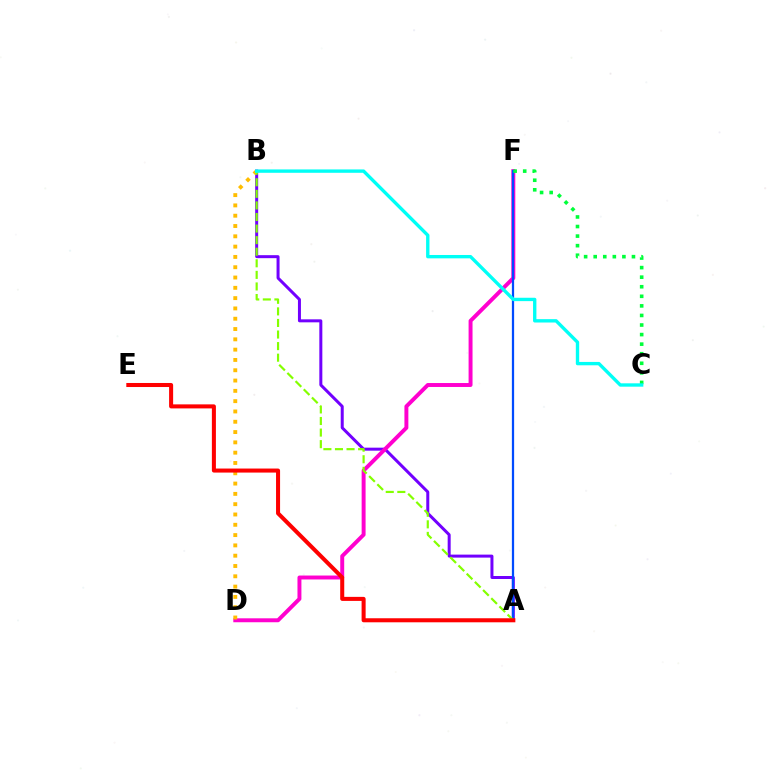{('A', 'B'): [{'color': '#7200ff', 'line_style': 'solid', 'thickness': 2.16}, {'color': '#84ff00', 'line_style': 'dashed', 'thickness': 1.57}], ('D', 'F'): [{'color': '#ff00cf', 'line_style': 'solid', 'thickness': 2.84}], ('B', 'D'): [{'color': '#ffbd00', 'line_style': 'dotted', 'thickness': 2.8}], ('A', 'F'): [{'color': '#004bff', 'line_style': 'solid', 'thickness': 1.62}], ('C', 'F'): [{'color': '#00ff39', 'line_style': 'dotted', 'thickness': 2.6}], ('A', 'E'): [{'color': '#ff0000', 'line_style': 'solid', 'thickness': 2.91}], ('B', 'C'): [{'color': '#00fff6', 'line_style': 'solid', 'thickness': 2.42}]}